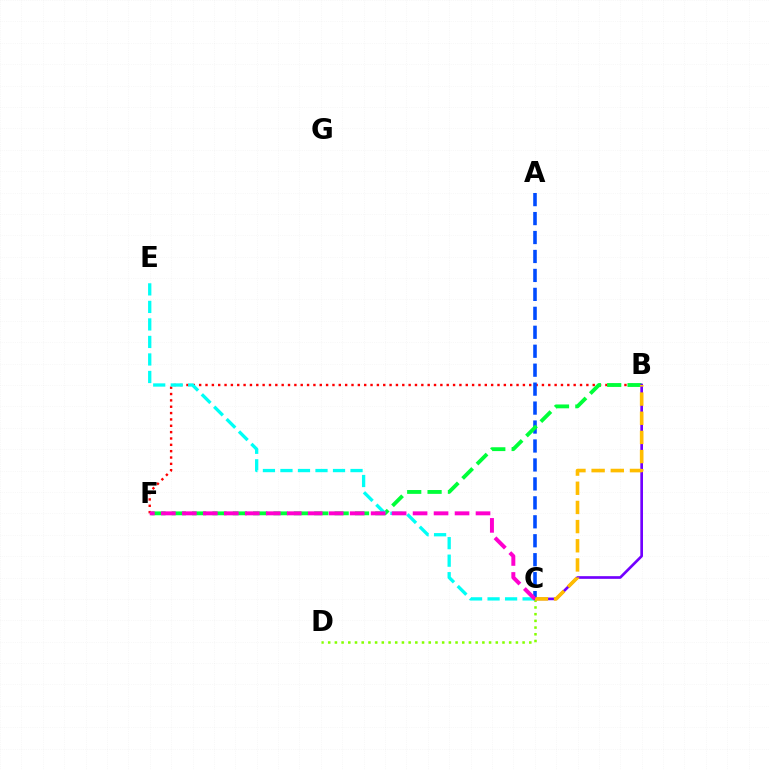{('C', 'D'): [{'color': '#84ff00', 'line_style': 'dotted', 'thickness': 1.82}], ('B', 'F'): [{'color': '#ff0000', 'line_style': 'dotted', 'thickness': 1.72}, {'color': '#00ff39', 'line_style': 'dashed', 'thickness': 2.77}], ('A', 'C'): [{'color': '#004bff', 'line_style': 'dashed', 'thickness': 2.57}], ('C', 'E'): [{'color': '#00fff6', 'line_style': 'dashed', 'thickness': 2.38}], ('B', 'C'): [{'color': '#7200ff', 'line_style': 'solid', 'thickness': 1.92}, {'color': '#ffbd00', 'line_style': 'dashed', 'thickness': 2.6}], ('C', 'F'): [{'color': '#ff00cf', 'line_style': 'dashed', 'thickness': 2.85}]}